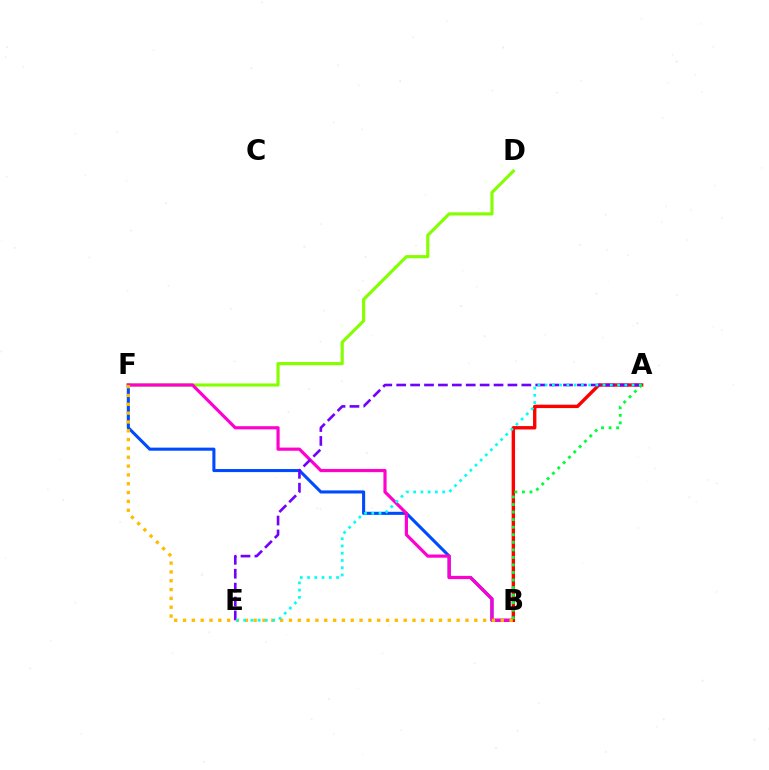{('B', 'F'): [{'color': '#004bff', 'line_style': 'solid', 'thickness': 2.22}, {'color': '#ff00cf', 'line_style': 'solid', 'thickness': 2.28}, {'color': '#ffbd00', 'line_style': 'dotted', 'thickness': 2.4}], ('D', 'F'): [{'color': '#84ff00', 'line_style': 'solid', 'thickness': 2.26}], ('A', 'B'): [{'color': '#ff0000', 'line_style': 'solid', 'thickness': 2.44}, {'color': '#00ff39', 'line_style': 'dotted', 'thickness': 2.05}], ('A', 'E'): [{'color': '#7200ff', 'line_style': 'dashed', 'thickness': 1.89}, {'color': '#00fff6', 'line_style': 'dotted', 'thickness': 1.97}]}